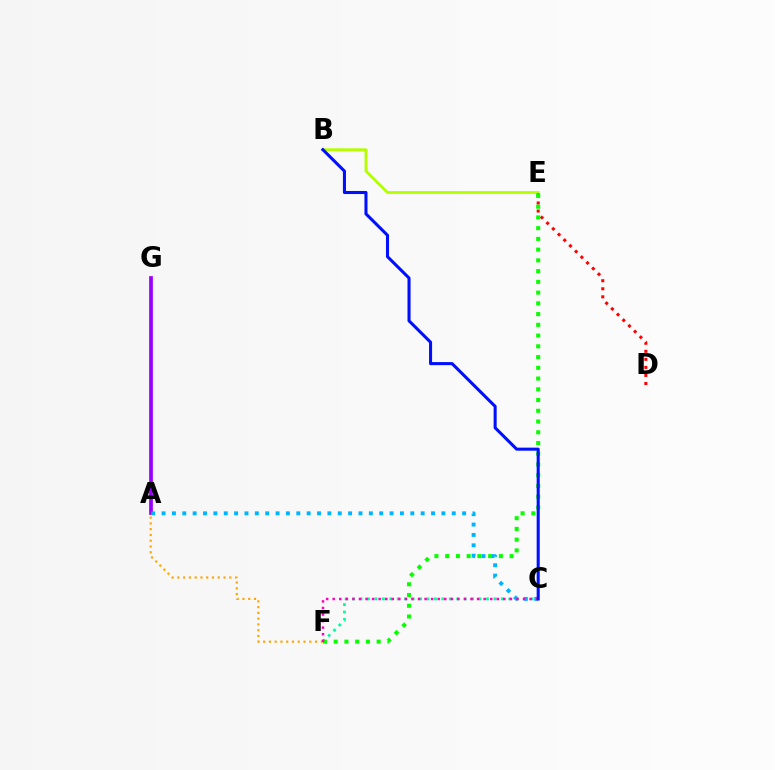{('C', 'F'): [{'color': '#00ff9d', 'line_style': 'dotted', 'thickness': 2.02}, {'color': '#ff00bd', 'line_style': 'dotted', 'thickness': 1.78}], ('B', 'E'): [{'color': '#b3ff00', 'line_style': 'solid', 'thickness': 2.03}], ('A', 'G'): [{'color': '#9b00ff', 'line_style': 'solid', 'thickness': 2.68}], ('D', 'E'): [{'color': '#ff0000', 'line_style': 'dotted', 'thickness': 2.19}], ('E', 'F'): [{'color': '#08ff00', 'line_style': 'dotted', 'thickness': 2.92}], ('A', 'C'): [{'color': '#00b5ff', 'line_style': 'dotted', 'thickness': 2.82}], ('A', 'F'): [{'color': '#ffa500', 'line_style': 'dotted', 'thickness': 1.57}], ('B', 'C'): [{'color': '#0010ff', 'line_style': 'solid', 'thickness': 2.2}]}